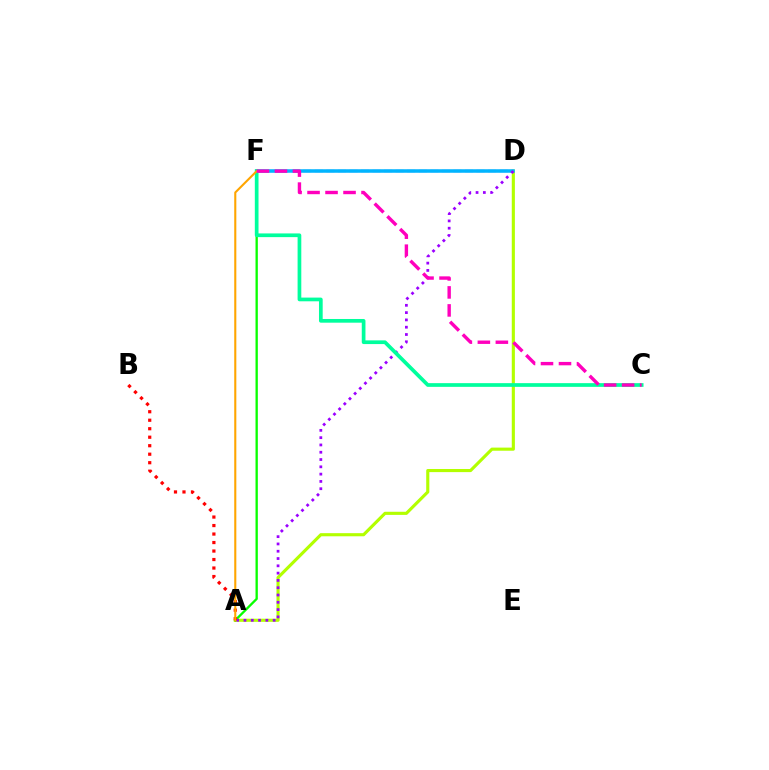{('A', 'D'): [{'color': '#b3ff00', 'line_style': 'solid', 'thickness': 2.25}, {'color': '#9b00ff', 'line_style': 'dotted', 'thickness': 1.98}], ('D', 'F'): [{'color': '#0010ff', 'line_style': 'dashed', 'thickness': 1.57}, {'color': '#00b5ff', 'line_style': 'solid', 'thickness': 2.53}], ('A', 'F'): [{'color': '#08ff00', 'line_style': 'solid', 'thickness': 1.68}, {'color': '#ffa500', 'line_style': 'solid', 'thickness': 1.51}], ('C', 'F'): [{'color': '#00ff9d', 'line_style': 'solid', 'thickness': 2.66}, {'color': '#ff00bd', 'line_style': 'dashed', 'thickness': 2.44}], ('A', 'B'): [{'color': '#ff0000', 'line_style': 'dotted', 'thickness': 2.31}]}